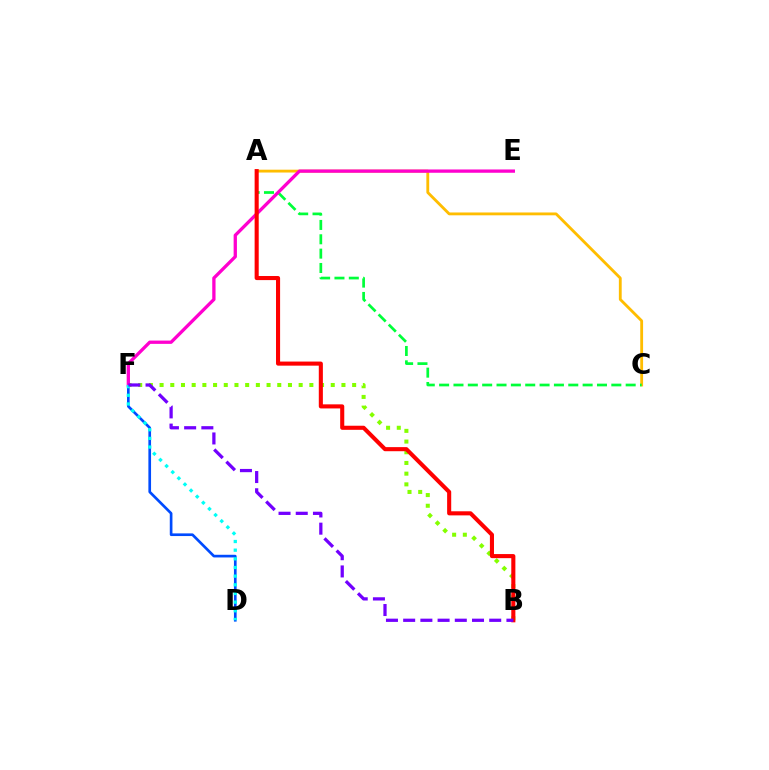{('D', 'F'): [{'color': '#004bff', 'line_style': 'solid', 'thickness': 1.92}, {'color': '#00fff6', 'line_style': 'dotted', 'thickness': 2.35}], ('A', 'C'): [{'color': '#ffbd00', 'line_style': 'solid', 'thickness': 2.04}, {'color': '#00ff39', 'line_style': 'dashed', 'thickness': 1.95}], ('B', 'F'): [{'color': '#84ff00', 'line_style': 'dotted', 'thickness': 2.91}, {'color': '#7200ff', 'line_style': 'dashed', 'thickness': 2.34}], ('E', 'F'): [{'color': '#ff00cf', 'line_style': 'solid', 'thickness': 2.37}], ('A', 'B'): [{'color': '#ff0000', 'line_style': 'solid', 'thickness': 2.94}]}